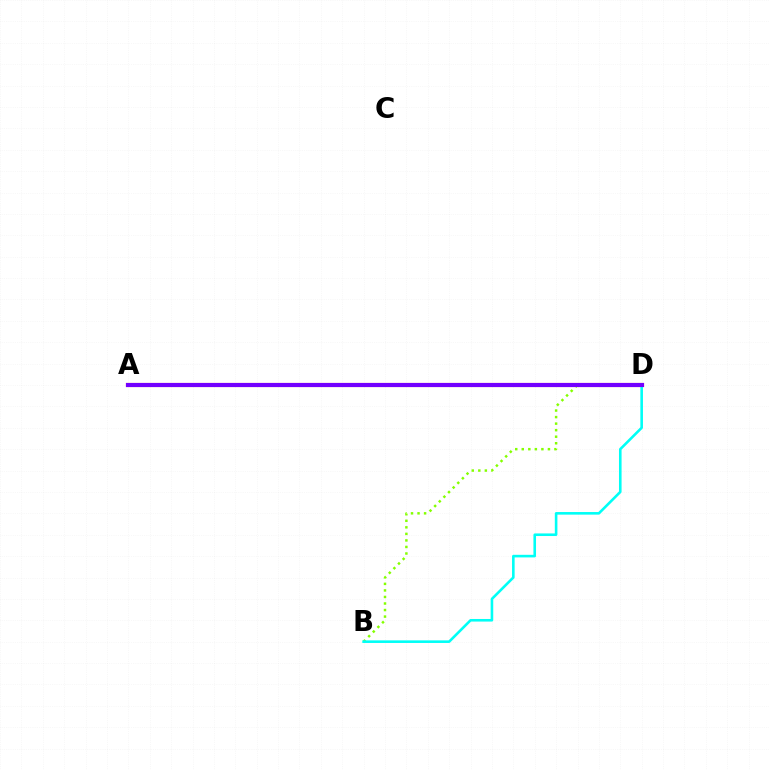{('A', 'D'): [{'color': '#ff0000', 'line_style': 'solid', 'thickness': 2.95}, {'color': '#7200ff', 'line_style': 'solid', 'thickness': 2.96}], ('B', 'D'): [{'color': '#84ff00', 'line_style': 'dotted', 'thickness': 1.78}, {'color': '#00fff6', 'line_style': 'solid', 'thickness': 1.87}]}